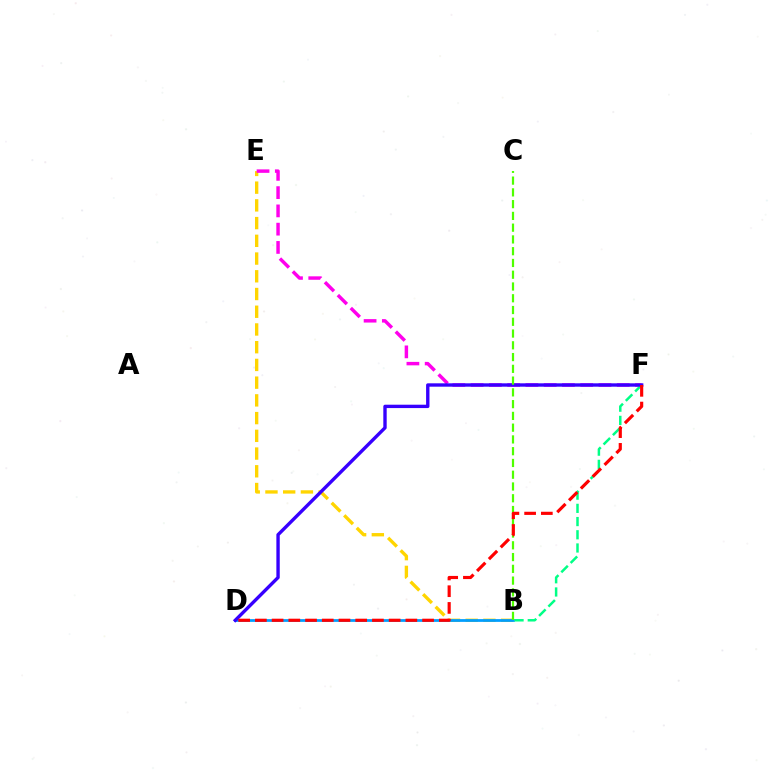{('B', 'E'): [{'color': '#ffd500', 'line_style': 'dashed', 'thickness': 2.41}], ('B', 'D'): [{'color': '#009eff', 'line_style': 'solid', 'thickness': 1.98}], ('E', 'F'): [{'color': '#ff00ed', 'line_style': 'dashed', 'thickness': 2.48}], ('B', 'F'): [{'color': '#00ff86', 'line_style': 'dashed', 'thickness': 1.79}], ('D', 'F'): [{'color': '#3700ff', 'line_style': 'solid', 'thickness': 2.43}, {'color': '#ff0000', 'line_style': 'dashed', 'thickness': 2.27}], ('B', 'C'): [{'color': '#4fff00', 'line_style': 'dashed', 'thickness': 1.6}]}